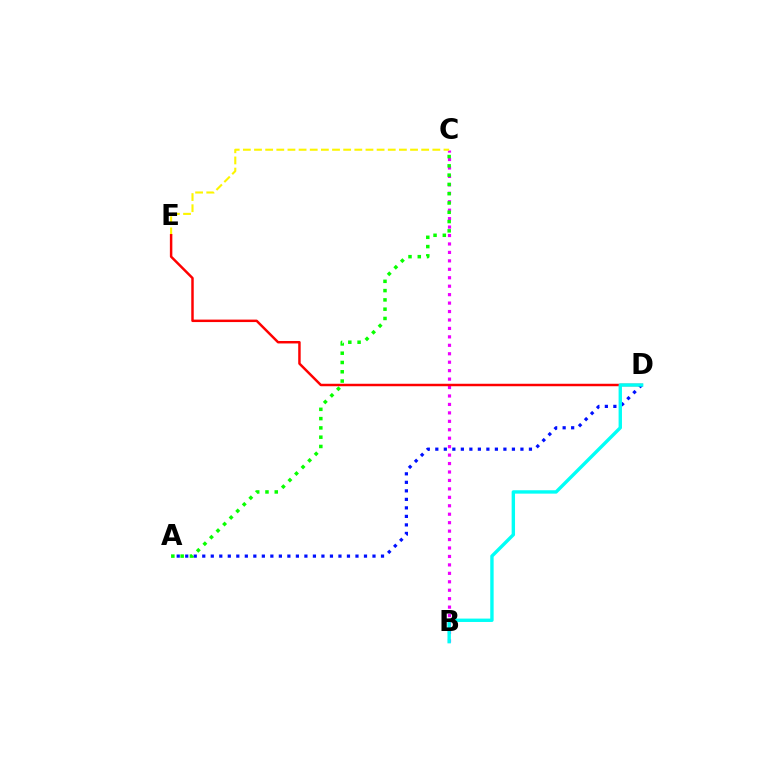{('B', 'C'): [{'color': '#ee00ff', 'line_style': 'dotted', 'thickness': 2.29}], ('C', 'E'): [{'color': '#fcf500', 'line_style': 'dashed', 'thickness': 1.51}], ('D', 'E'): [{'color': '#ff0000', 'line_style': 'solid', 'thickness': 1.78}], ('A', 'D'): [{'color': '#0010ff', 'line_style': 'dotted', 'thickness': 2.31}], ('A', 'C'): [{'color': '#08ff00', 'line_style': 'dotted', 'thickness': 2.52}], ('B', 'D'): [{'color': '#00fff6', 'line_style': 'solid', 'thickness': 2.44}]}